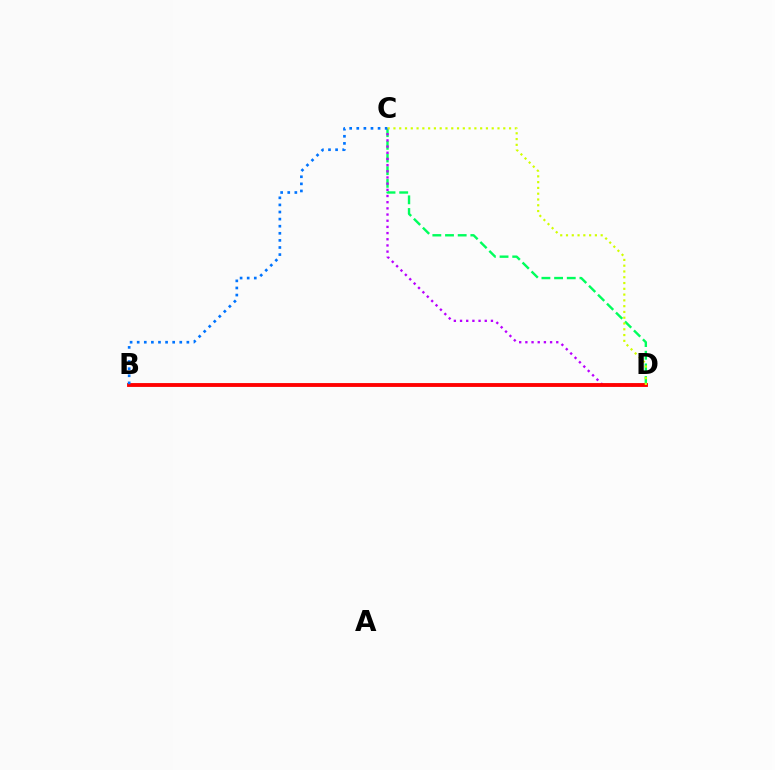{('C', 'D'): [{'color': '#00ff5c', 'line_style': 'dashed', 'thickness': 1.72}, {'color': '#b900ff', 'line_style': 'dotted', 'thickness': 1.68}, {'color': '#d1ff00', 'line_style': 'dotted', 'thickness': 1.57}], ('B', 'D'): [{'color': '#ff0000', 'line_style': 'solid', 'thickness': 2.77}], ('B', 'C'): [{'color': '#0074ff', 'line_style': 'dotted', 'thickness': 1.93}]}